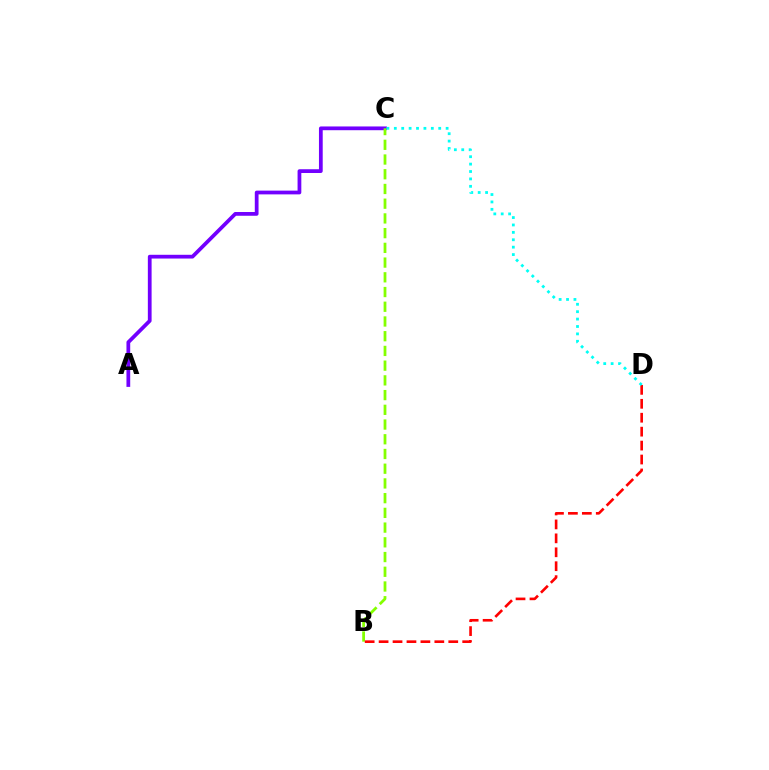{('A', 'C'): [{'color': '#7200ff', 'line_style': 'solid', 'thickness': 2.7}], ('B', 'C'): [{'color': '#84ff00', 'line_style': 'dashed', 'thickness': 2.0}], ('B', 'D'): [{'color': '#ff0000', 'line_style': 'dashed', 'thickness': 1.89}], ('C', 'D'): [{'color': '#00fff6', 'line_style': 'dotted', 'thickness': 2.01}]}